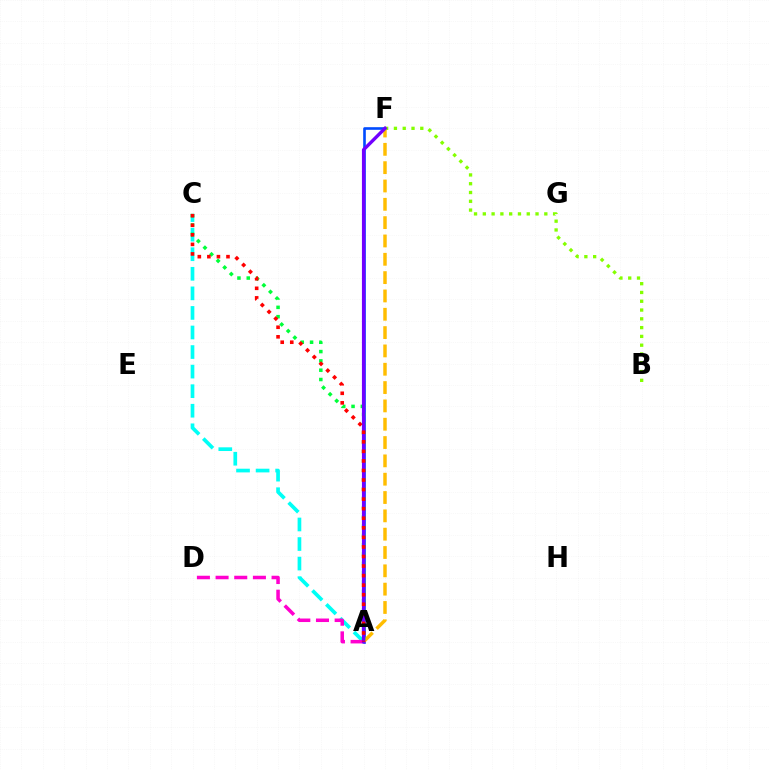{('A', 'F'): [{'color': '#004bff', 'line_style': 'solid', 'thickness': 1.89}, {'color': '#ffbd00', 'line_style': 'dashed', 'thickness': 2.49}, {'color': '#7200ff', 'line_style': 'solid', 'thickness': 2.43}], ('B', 'F'): [{'color': '#84ff00', 'line_style': 'dotted', 'thickness': 2.39}], ('A', 'C'): [{'color': '#00fff6', 'line_style': 'dashed', 'thickness': 2.66}, {'color': '#00ff39', 'line_style': 'dotted', 'thickness': 2.53}, {'color': '#ff0000', 'line_style': 'dotted', 'thickness': 2.6}], ('A', 'D'): [{'color': '#ff00cf', 'line_style': 'dashed', 'thickness': 2.54}]}